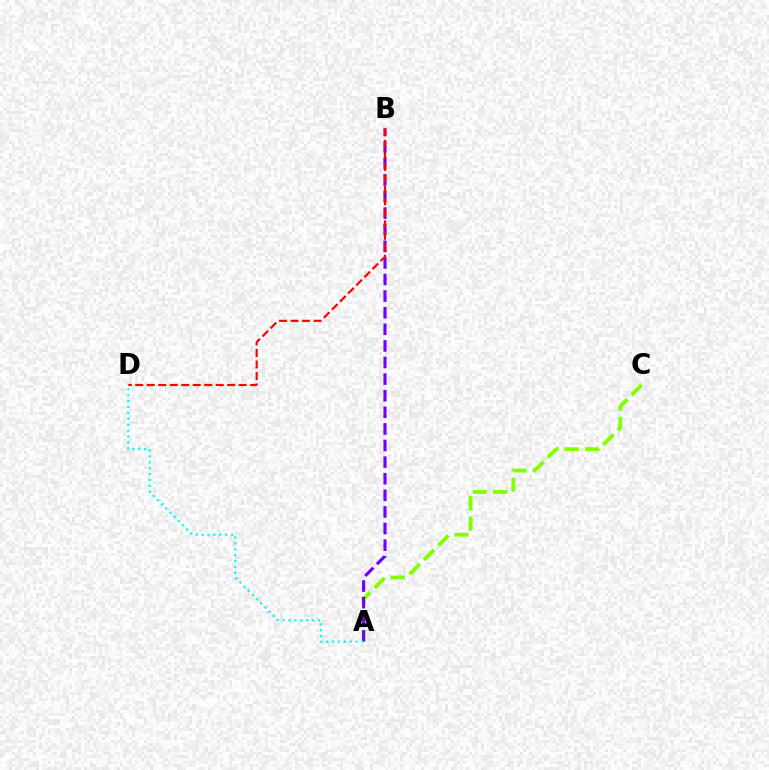{('A', 'C'): [{'color': '#84ff00', 'line_style': 'dashed', 'thickness': 2.77}], ('A', 'B'): [{'color': '#7200ff', 'line_style': 'dashed', 'thickness': 2.26}], ('B', 'D'): [{'color': '#ff0000', 'line_style': 'dashed', 'thickness': 1.56}], ('A', 'D'): [{'color': '#00fff6', 'line_style': 'dotted', 'thickness': 1.6}]}